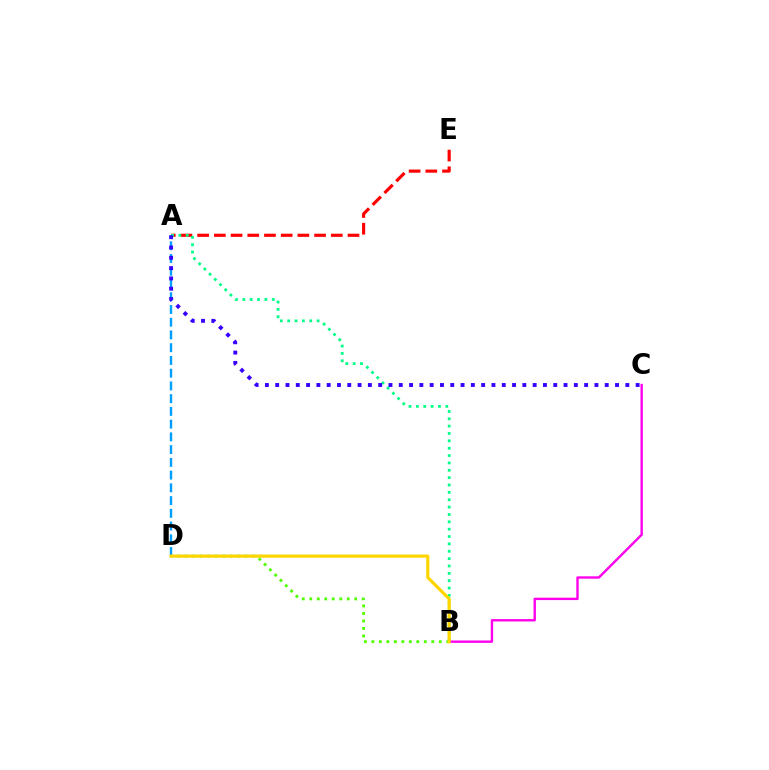{('A', 'E'): [{'color': '#ff0000', 'line_style': 'dashed', 'thickness': 2.27}], ('B', 'D'): [{'color': '#4fff00', 'line_style': 'dotted', 'thickness': 2.03}, {'color': '#ffd500', 'line_style': 'solid', 'thickness': 2.31}], ('A', 'D'): [{'color': '#009eff', 'line_style': 'dashed', 'thickness': 1.73}], ('A', 'B'): [{'color': '#00ff86', 'line_style': 'dotted', 'thickness': 2.0}], ('B', 'C'): [{'color': '#ff00ed', 'line_style': 'solid', 'thickness': 1.72}], ('A', 'C'): [{'color': '#3700ff', 'line_style': 'dotted', 'thickness': 2.8}]}